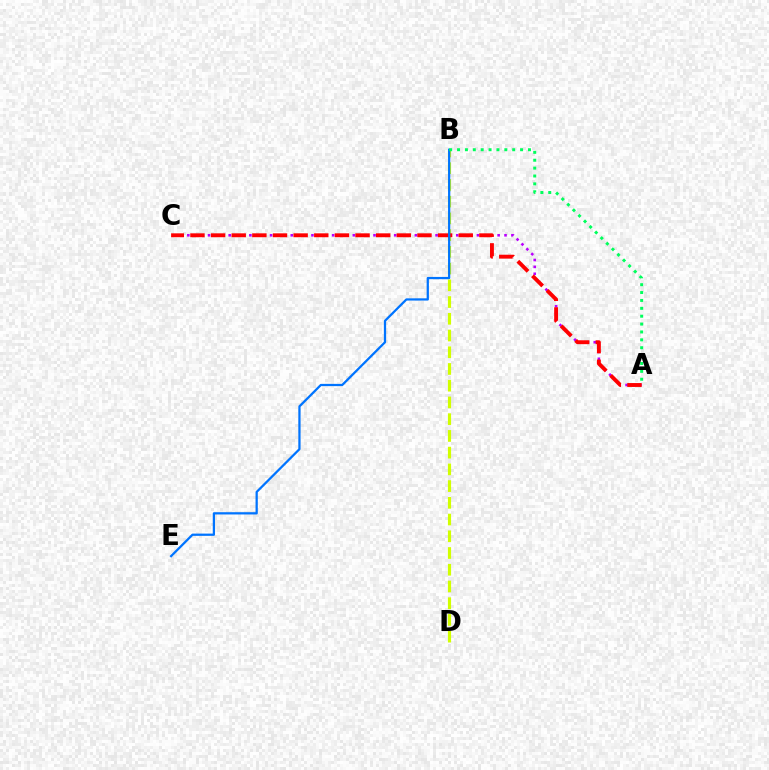{('B', 'D'): [{'color': '#d1ff00', 'line_style': 'dashed', 'thickness': 2.27}], ('A', 'C'): [{'color': '#b900ff', 'line_style': 'dotted', 'thickness': 1.87}, {'color': '#ff0000', 'line_style': 'dashed', 'thickness': 2.8}], ('B', 'E'): [{'color': '#0074ff', 'line_style': 'solid', 'thickness': 1.62}], ('A', 'B'): [{'color': '#00ff5c', 'line_style': 'dotted', 'thickness': 2.14}]}